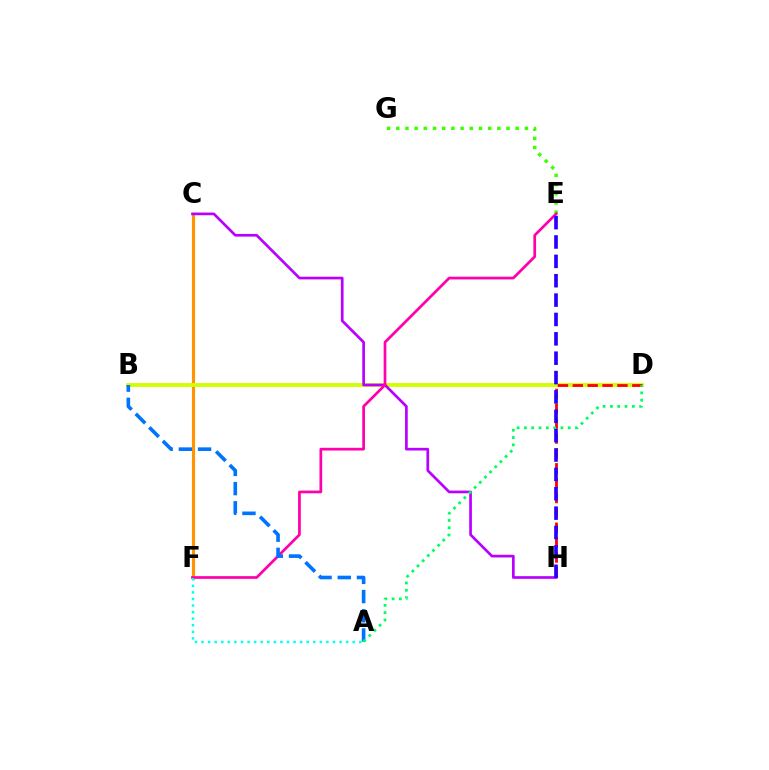{('E', 'G'): [{'color': '#3dff00', 'line_style': 'dotted', 'thickness': 2.5}], ('C', 'F'): [{'color': '#ff9400', 'line_style': 'solid', 'thickness': 2.26}], ('B', 'D'): [{'color': '#d1ff00', 'line_style': 'solid', 'thickness': 2.76}], ('D', 'H'): [{'color': '#ff0000', 'line_style': 'dashed', 'thickness': 2.02}], ('C', 'H'): [{'color': '#b900ff', 'line_style': 'solid', 'thickness': 1.93}], ('E', 'F'): [{'color': '#ff00ac', 'line_style': 'solid', 'thickness': 1.96}], ('A', 'B'): [{'color': '#0074ff', 'line_style': 'dashed', 'thickness': 2.61}], ('A', 'D'): [{'color': '#00ff5c', 'line_style': 'dotted', 'thickness': 1.98}], ('A', 'F'): [{'color': '#00fff6', 'line_style': 'dotted', 'thickness': 1.79}], ('E', 'H'): [{'color': '#2500ff', 'line_style': 'dashed', 'thickness': 2.63}]}